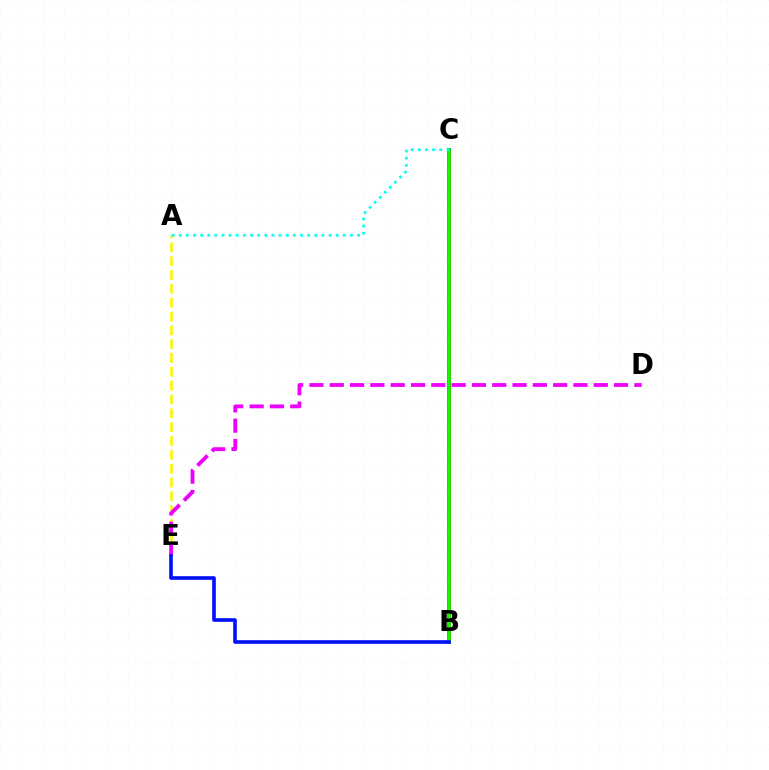{('A', 'E'): [{'color': '#fcf500', 'line_style': 'dashed', 'thickness': 1.88}], ('D', 'E'): [{'color': '#ee00ff', 'line_style': 'dashed', 'thickness': 2.76}], ('B', 'C'): [{'color': '#ff0000', 'line_style': 'solid', 'thickness': 2.88}, {'color': '#08ff00', 'line_style': 'solid', 'thickness': 2.57}], ('A', 'C'): [{'color': '#00fff6', 'line_style': 'dotted', 'thickness': 1.94}], ('B', 'E'): [{'color': '#0010ff', 'line_style': 'solid', 'thickness': 2.6}]}